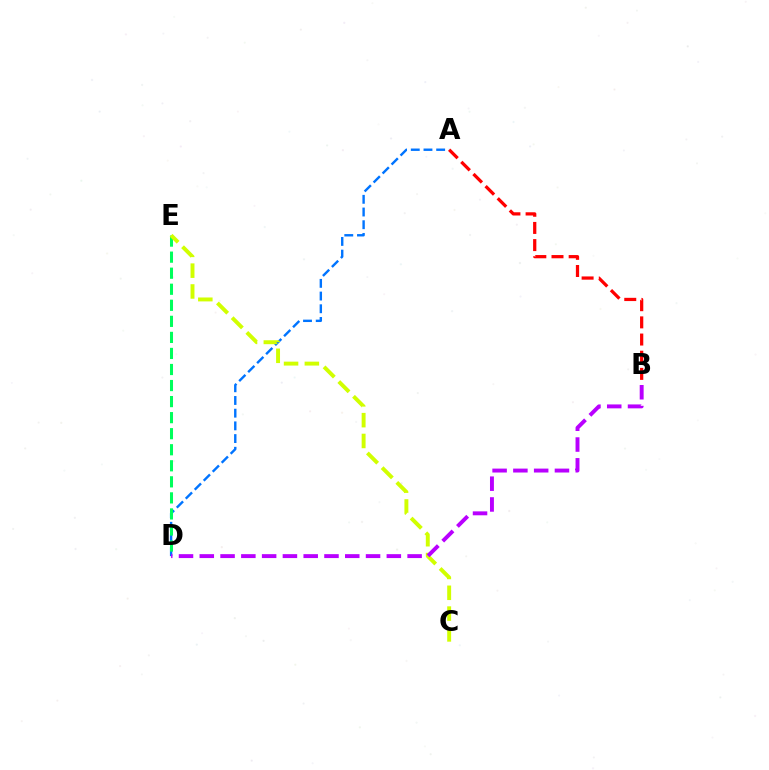{('A', 'D'): [{'color': '#0074ff', 'line_style': 'dashed', 'thickness': 1.73}], ('D', 'E'): [{'color': '#00ff5c', 'line_style': 'dashed', 'thickness': 2.18}], ('C', 'E'): [{'color': '#d1ff00', 'line_style': 'dashed', 'thickness': 2.83}], ('A', 'B'): [{'color': '#ff0000', 'line_style': 'dashed', 'thickness': 2.33}], ('B', 'D'): [{'color': '#b900ff', 'line_style': 'dashed', 'thickness': 2.82}]}